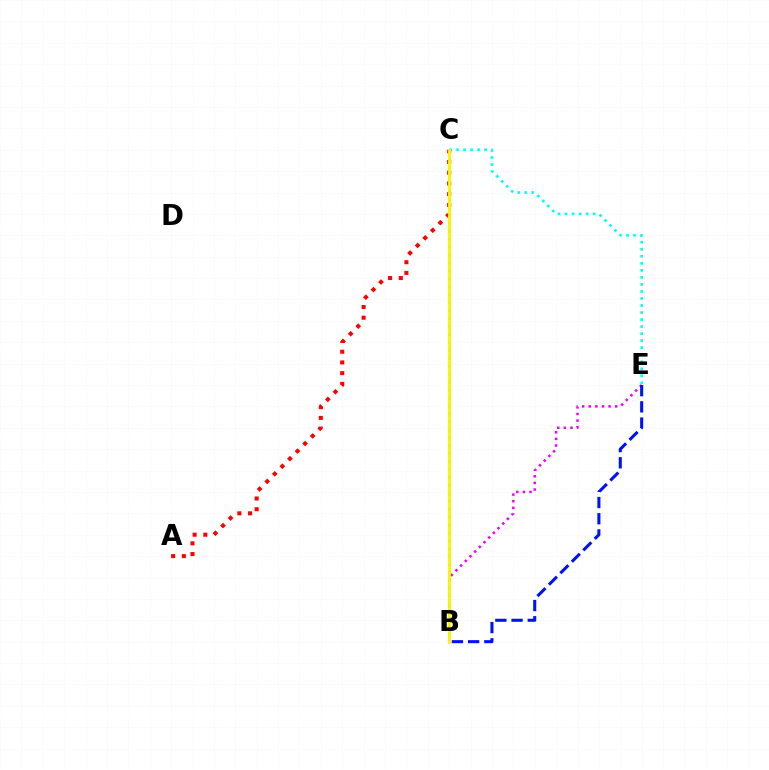{('C', 'E'): [{'color': '#00fff6', 'line_style': 'dotted', 'thickness': 1.91}], ('B', 'C'): [{'color': '#08ff00', 'line_style': 'dotted', 'thickness': 2.16}, {'color': '#fcf500', 'line_style': 'solid', 'thickness': 2.06}], ('B', 'E'): [{'color': '#ee00ff', 'line_style': 'dotted', 'thickness': 1.8}, {'color': '#0010ff', 'line_style': 'dashed', 'thickness': 2.2}], ('A', 'C'): [{'color': '#ff0000', 'line_style': 'dotted', 'thickness': 2.91}]}